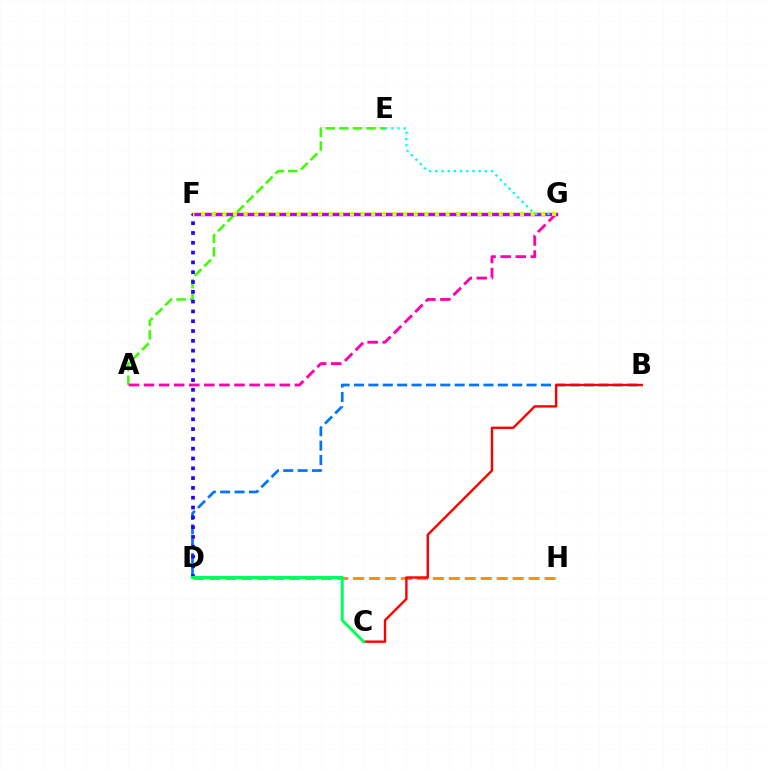{('A', 'E'): [{'color': '#3dff00', 'line_style': 'dashed', 'thickness': 1.84}], ('B', 'D'): [{'color': '#0074ff', 'line_style': 'dashed', 'thickness': 1.95}], ('D', 'H'): [{'color': '#ff9400', 'line_style': 'dashed', 'thickness': 2.17}], ('F', 'G'): [{'color': '#b900ff', 'line_style': 'solid', 'thickness': 2.48}, {'color': '#d1ff00', 'line_style': 'dotted', 'thickness': 2.89}], ('D', 'F'): [{'color': '#2500ff', 'line_style': 'dotted', 'thickness': 2.66}], ('E', 'G'): [{'color': '#00fff6', 'line_style': 'dotted', 'thickness': 1.68}], ('A', 'G'): [{'color': '#ff00ac', 'line_style': 'dashed', 'thickness': 2.05}], ('B', 'C'): [{'color': '#ff0000', 'line_style': 'solid', 'thickness': 1.72}], ('C', 'D'): [{'color': '#00ff5c', 'line_style': 'solid', 'thickness': 2.13}]}